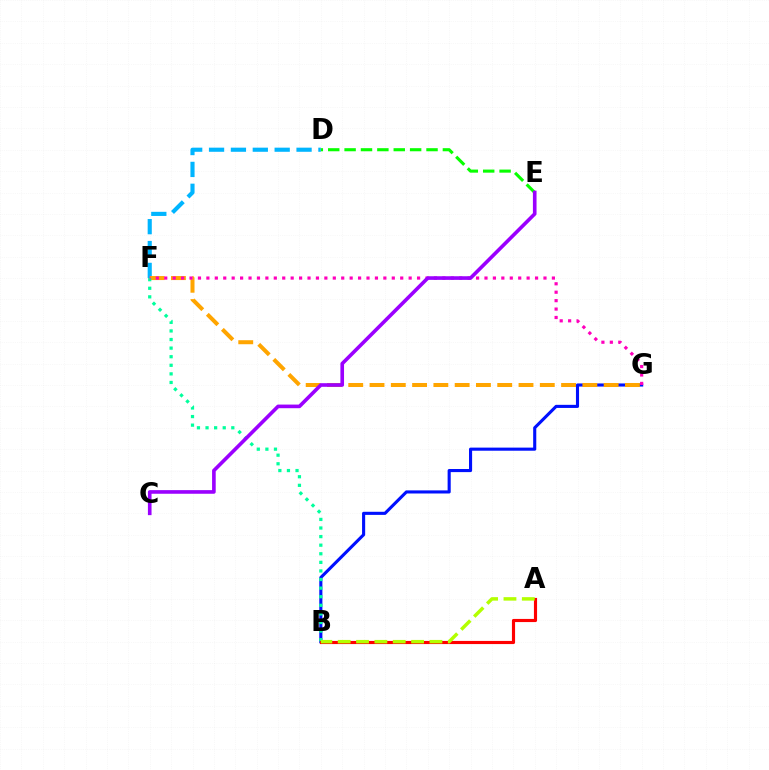{('B', 'G'): [{'color': '#0010ff', 'line_style': 'solid', 'thickness': 2.24}], ('D', 'F'): [{'color': '#00b5ff', 'line_style': 'dashed', 'thickness': 2.97}], ('F', 'G'): [{'color': '#ffa500', 'line_style': 'dashed', 'thickness': 2.89}, {'color': '#ff00bd', 'line_style': 'dotted', 'thickness': 2.29}], ('B', 'F'): [{'color': '#00ff9d', 'line_style': 'dotted', 'thickness': 2.33}], ('D', 'E'): [{'color': '#08ff00', 'line_style': 'dashed', 'thickness': 2.23}], ('C', 'E'): [{'color': '#9b00ff', 'line_style': 'solid', 'thickness': 2.61}], ('A', 'B'): [{'color': '#ff0000', 'line_style': 'solid', 'thickness': 2.26}, {'color': '#b3ff00', 'line_style': 'dashed', 'thickness': 2.49}]}